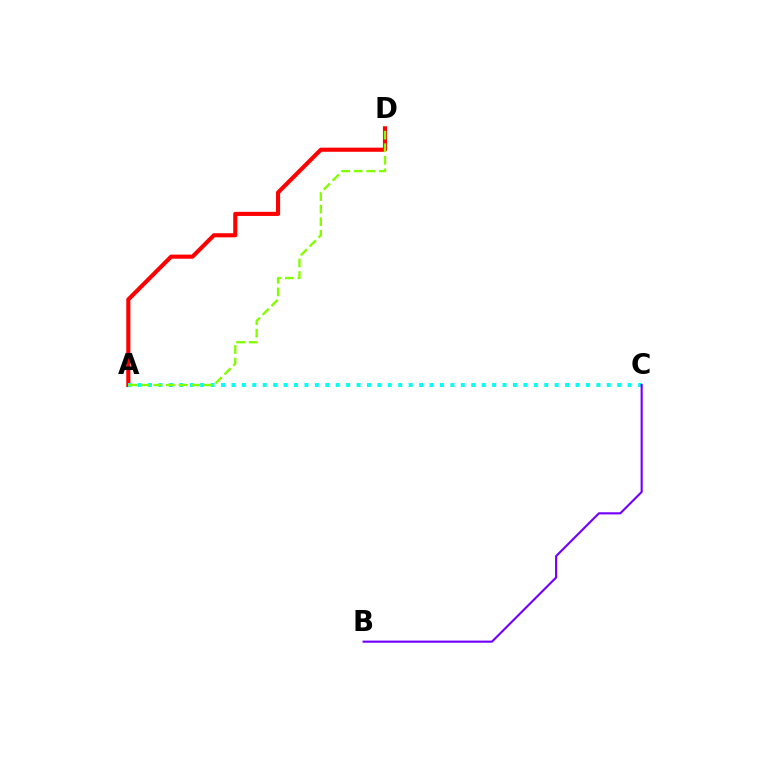{('A', 'D'): [{'color': '#ff0000', 'line_style': 'solid', 'thickness': 2.97}, {'color': '#84ff00', 'line_style': 'dashed', 'thickness': 1.71}], ('A', 'C'): [{'color': '#00fff6', 'line_style': 'dotted', 'thickness': 2.83}], ('B', 'C'): [{'color': '#7200ff', 'line_style': 'solid', 'thickness': 1.54}]}